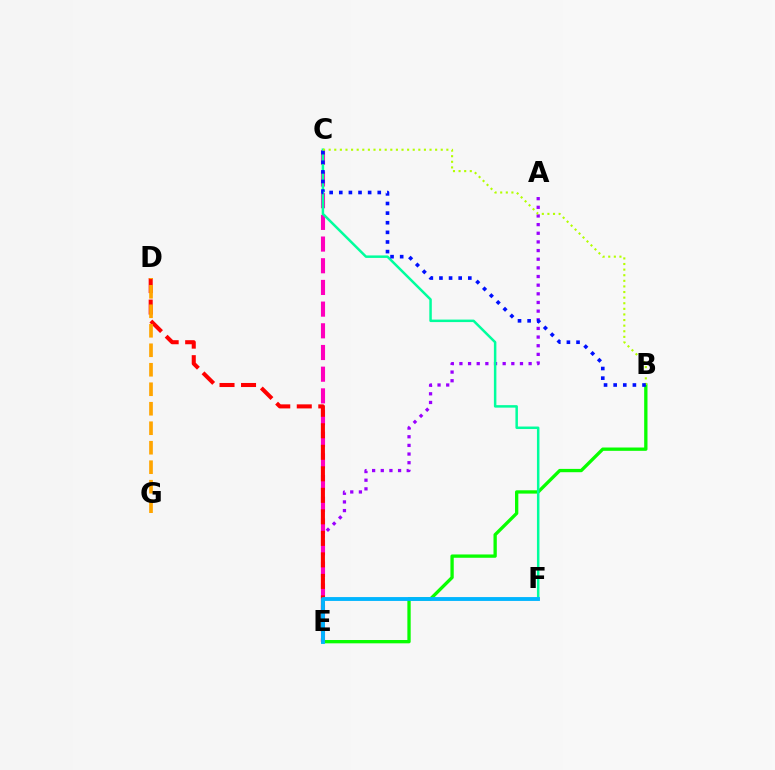{('B', 'E'): [{'color': '#08ff00', 'line_style': 'solid', 'thickness': 2.38}], ('A', 'E'): [{'color': '#9b00ff', 'line_style': 'dotted', 'thickness': 2.35}], ('C', 'E'): [{'color': '#ff00bd', 'line_style': 'dashed', 'thickness': 2.95}], ('C', 'F'): [{'color': '#00ff9d', 'line_style': 'solid', 'thickness': 1.8}], ('B', 'C'): [{'color': '#b3ff00', 'line_style': 'dotted', 'thickness': 1.52}, {'color': '#0010ff', 'line_style': 'dotted', 'thickness': 2.61}], ('D', 'E'): [{'color': '#ff0000', 'line_style': 'dashed', 'thickness': 2.92}], ('E', 'F'): [{'color': '#00b5ff', 'line_style': 'solid', 'thickness': 2.78}], ('D', 'G'): [{'color': '#ffa500', 'line_style': 'dashed', 'thickness': 2.65}]}